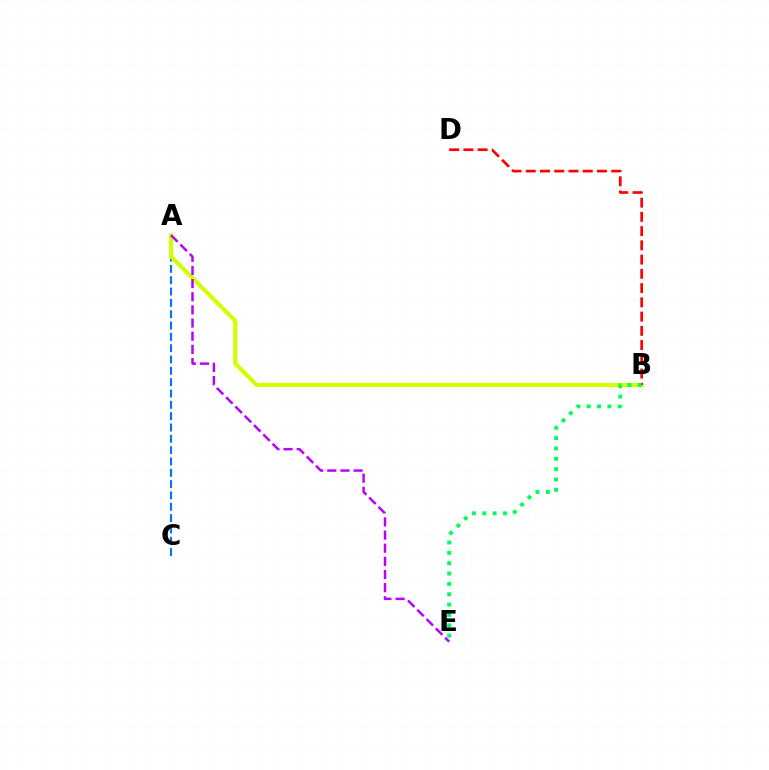{('A', 'C'): [{'color': '#0074ff', 'line_style': 'dashed', 'thickness': 1.54}], ('A', 'B'): [{'color': '#d1ff00', 'line_style': 'solid', 'thickness': 2.96}], ('B', 'D'): [{'color': '#ff0000', 'line_style': 'dashed', 'thickness': 1.93}], ('B', 'E'): [{'color': '#00ff5c', 'line_style': 'dotted', 'thickness': 2.81}], ('A', 'E'): [{'color': '#b900ff', 'line_style': 'dashed', 'thickness': 1.79}]}